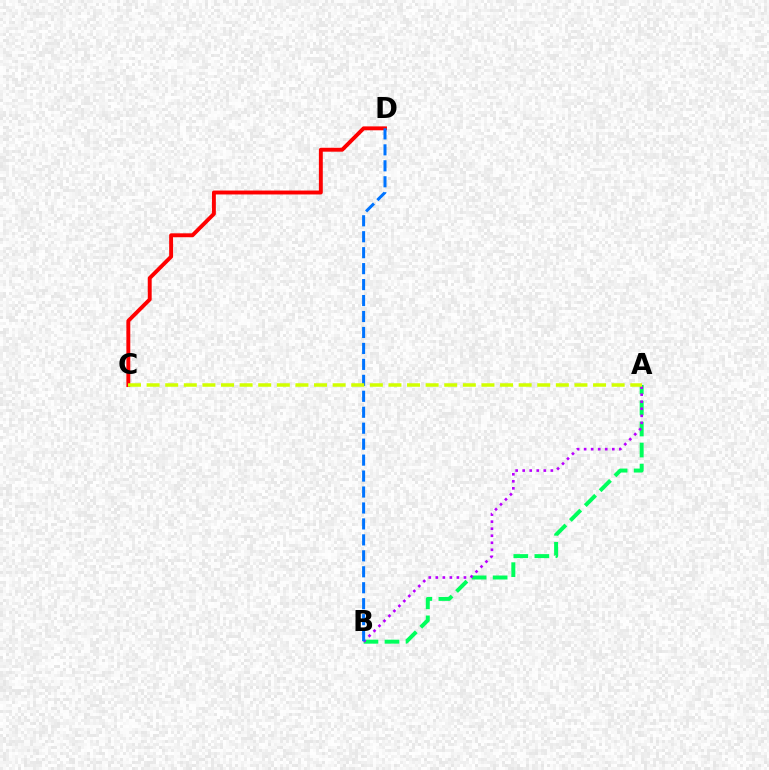{('A', 'B'): [{'color': '#00ff5c', 'line_style': 'dashed', 'thickness': 2.86}, {'color': '#b900ff', 'line_style': 'dotted', 'thickness': 1.91}], ('C', 'D'): [{'color': '#ff0000', 'line_style': 'solid', 'thickness': 2.82}], ('B', 'D'): [{'color': '#0074ff', 'line_style': 'dashed', 'thickness': 2.17}], ('A', 'C'): [{'color': '#d1ff00', 'line_style': 'dashed', 'thickness': 2.53}]}